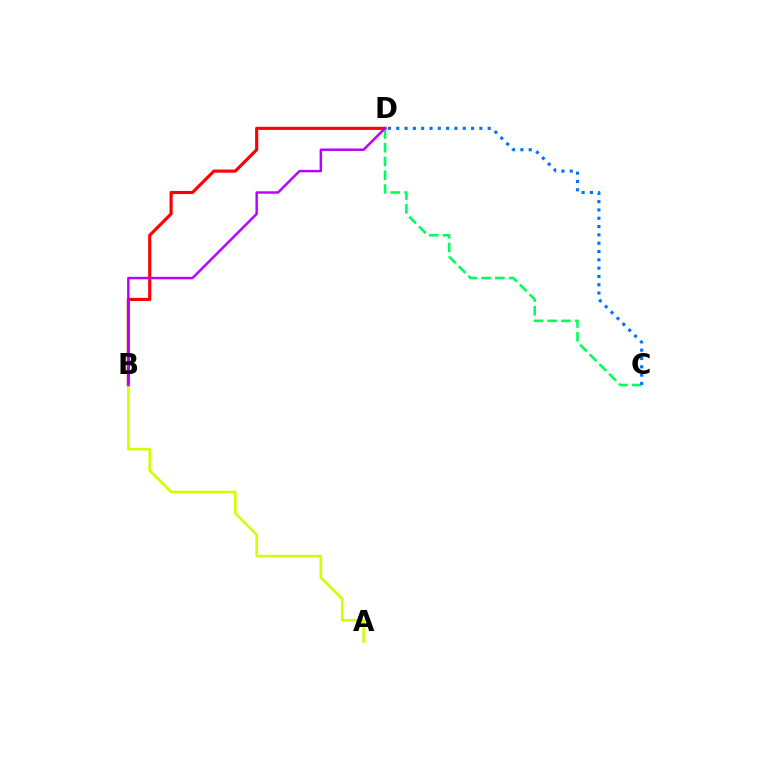{('B', 'D'): [{'color': '#ff0000', 'line_style': 'solid', 'thickness': 2.26}, {'color': '#b900ff', 'line_style': 'solid', 'thickness': 1.77}], ('A', 'B'): [{'color': '#d1ff00', 'line_style': 'solid', 'thickness': 1.88}], ('C', 'D'): [{'color': '#00ff5c', 'line_style': 'dashed', 'thickness': 1.87}, {'color': '#0074ff', 'line_style': 'dotted', 'thickness': 2.26}]}